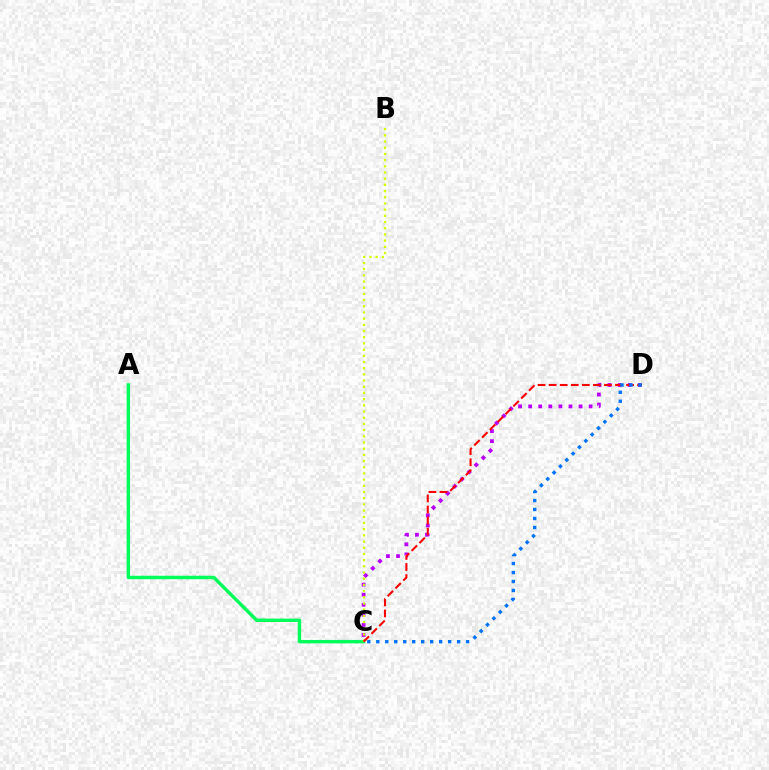{('A', 'C'): [{'color': '#00ff5c', 'line_style': 'solid', 'thickness': 2.49}], ('C', 'D'): [{'color': '#b900ff', 'line_style': 'dotted', 'thickness': 2.74}, {'color': '#ff0000', 'line_style': 'dashed', 'thickness': 1.5}, {'color': '#0074ff', 'line_style': 'dotted', 'thickness': 2.44}], ('B', 'C'): [{'color': '#d1ff00', 'line_style': 'dotted', 'thickness': 1.68}]}